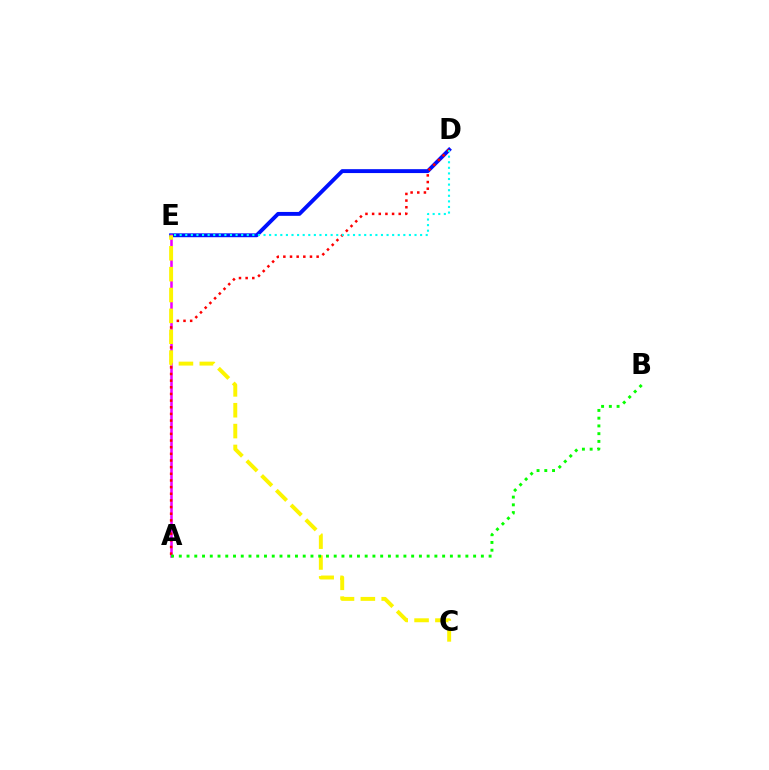{('D', 'E'): [{'color': '#0010ff', 'line_style': 'solid', 'thickness': 2.8}, {'color': '#00fff6', 'line_style': 'dotted', 'thickness': 1.52}], ('A', 'E'): [{'color': '#ee00ff', 'line_style': 'solid', 'thickness': 1.83}], ('A', 'D'): [{'color': '#ff0000', 'line_style': 'dotted', 'thickness': 1.81}], ('C', 'E'): [{'color': '#fcf500', 'line_style': 'dashed', 'thickness': 2.83}], ('A', 'B'): [{'color': '#08ff00', 'line_style': 'dotted', 'thickness': 2.1}]}